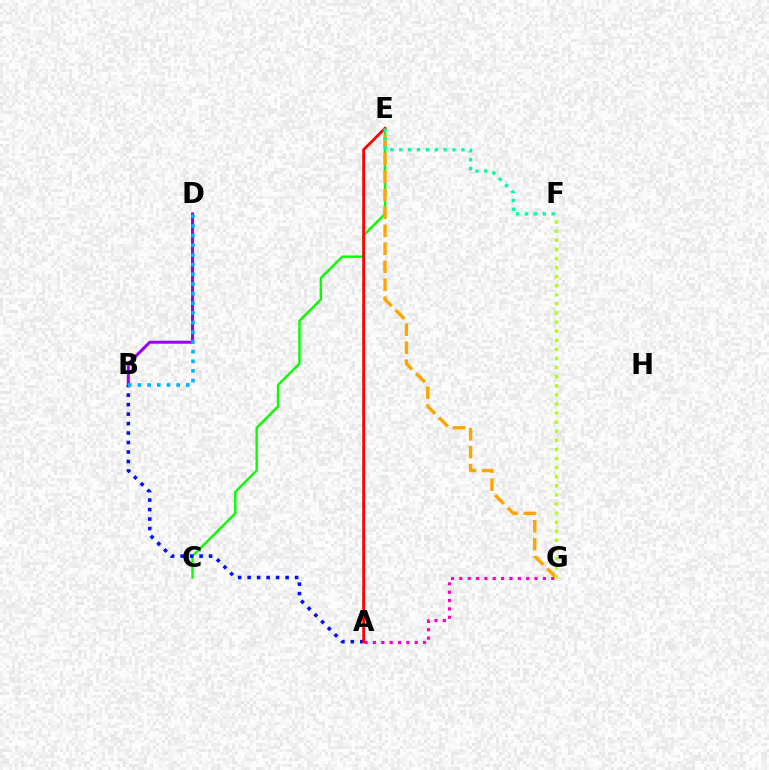{('A', 'G'): [{'color': '#ff00bd', 'line_style': 'dotted', 'thickness': 2.27}], ('C', 'E'): [{'color': '#08ff00', 'line_style': 'solid', 'thickness': 1.74}], ('E', 'G'): [{'color': '#ffa500', 'line_style': 'dashed', 'thickness': 2.44}], ('A', 'B'): [{'color': '#0010ff', 'line_style': 'dotted', 'thickness': 2.58}], ('F', 'G'): [{'color': '#b3ff00', 'line_style': 'dotted', 'thickness': 2.47}], ('B', 'D'): [{'color': '#9b00ff', 'line_style': 'solid', 'thickness': 2.16}, {'color': '#00b5ff', 'line_style': 'dotted', 'thickness': 2.62}], ('A', 'E'): [{'color': '#ff0000', 'line_style': 'solid', 'thickness': 1.99}], ('E', 'F'): [{'color': '#00ff9d', 'line_style': 'dotted', 'thickness': 2.41}]}